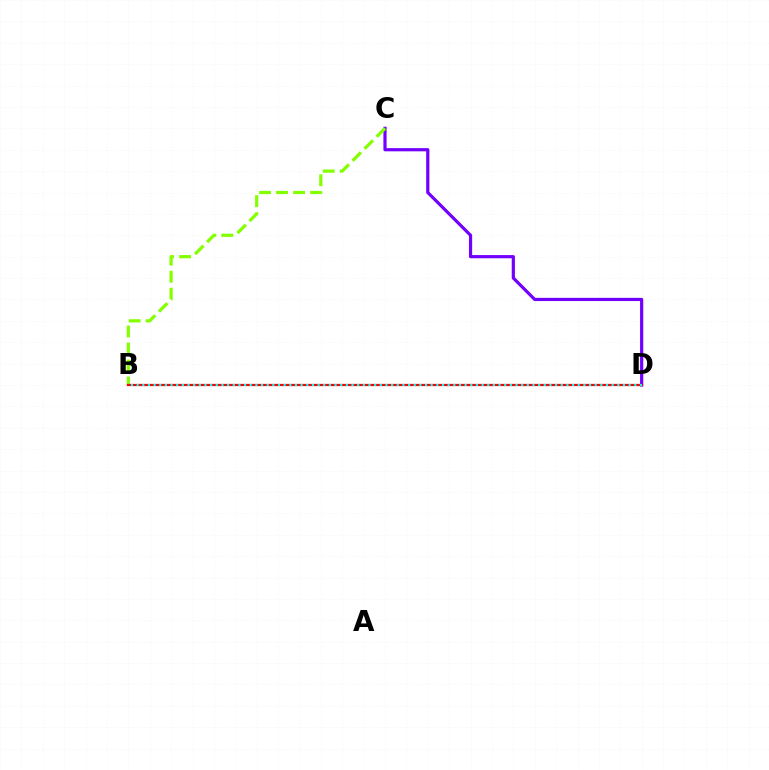{('C', 'D'): [{'color': '#7200ff', 'line_style': 'solid', 'thickness': 2.3}], ('B', 'C'): [{'color': '#84ff00', 'line_style': 'dashed', 'thickness': 2.31}], ('B', 'D'): [{'color': '#ff0000', 'line_style': 'solid', 'thickness': 1.61}, {'color': '#00fff6', 'line_style': 'dotted', 'thickness': 1.54}]}